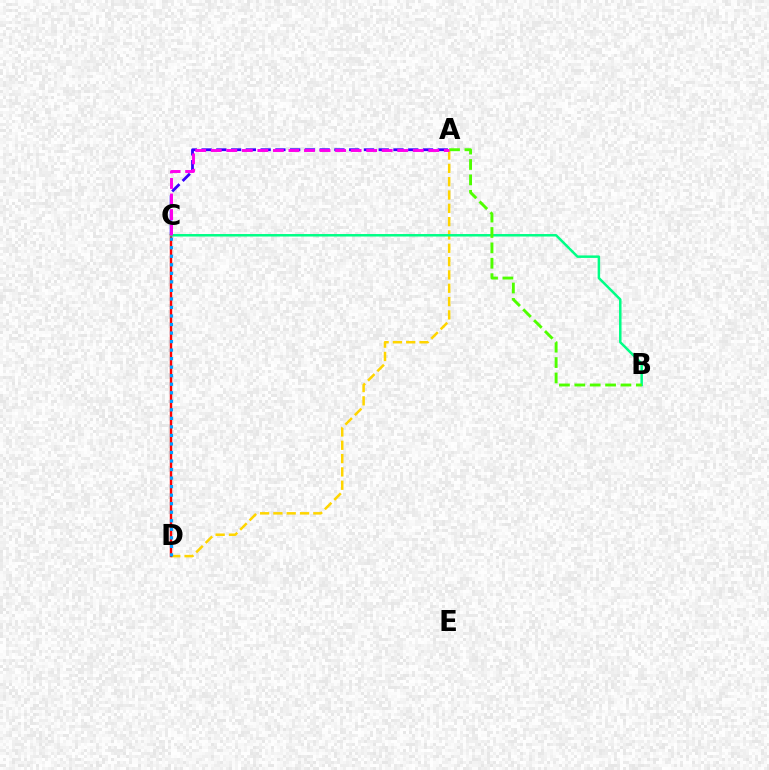{('A', 'C'): [{'color': '#3700ff', 'line_style': 'dashed', 'thickness': 2.01}, {'color': '#ff00ed', 'line_style': 'dashed', 'thickness': 2.11}], ('A', 'D'): [{'color': '#ffd500', 'line_style': 'dashed', 'thickness': 1.81}], ('C', 'D'): [{'color': '#ff0000', 'line_style': 'solid', 'thickness': 1.74}, {'color': '#009eff', 'line_style': 'dotted', 'thickness': 2.32}], ('B', 'C'): [{'color': '#00ff86', 'line_style': 'solid', 'thickness': 1.8}], ('A', 'B'): [{'color': '#4fff00', 'line_style': 'dashed', 'thickness': 2.09}]}